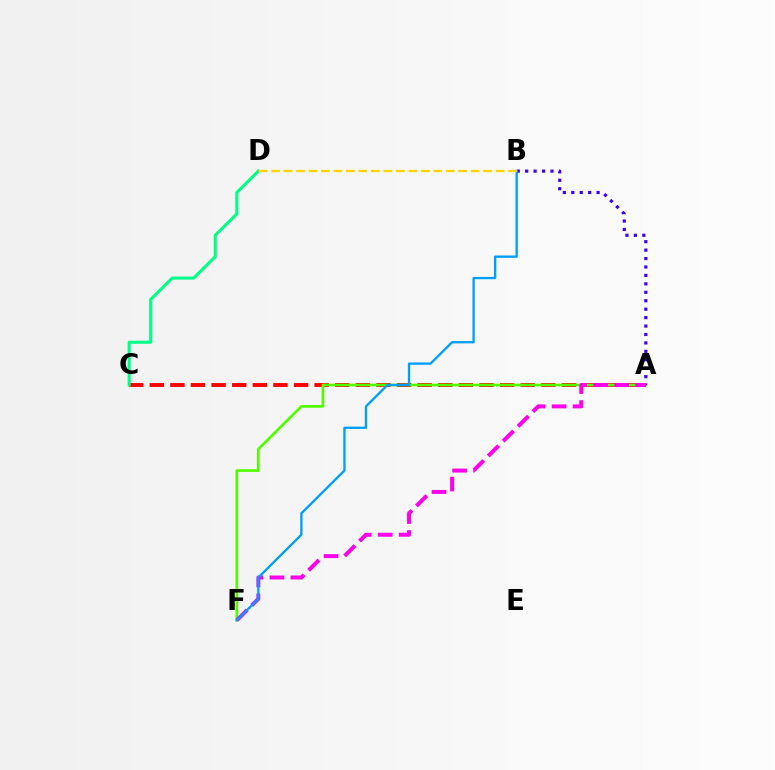{('A', 'C'): [{'color': '#ff0000', 'line_style': 'dashed', 'thickness': 2.8}], ('C', 'D'): [{'color': '#00ff86', 'line_style': 'solid', 'thickness': 2.2}], ('A', 'F'): [{'color': '#4fff00', 'line_style': 'solid', 'thickness': 1.92}, {'color': '#ff00ed', 'line_style': 'dashed', 'thickness': 2.85}], ('A', 'B'): [{'color': '#3700ff', 'line_style': 'dotted', 'thickness': 2.29}], ('B', 'F'): [{'color': '#009eff', 'line_style': 'solid', 'thickness': 1.67}], ('B', 'D'): [{'color': '#ffd500', 'line_style': 'dashed', 'thickness': 1.7}]}